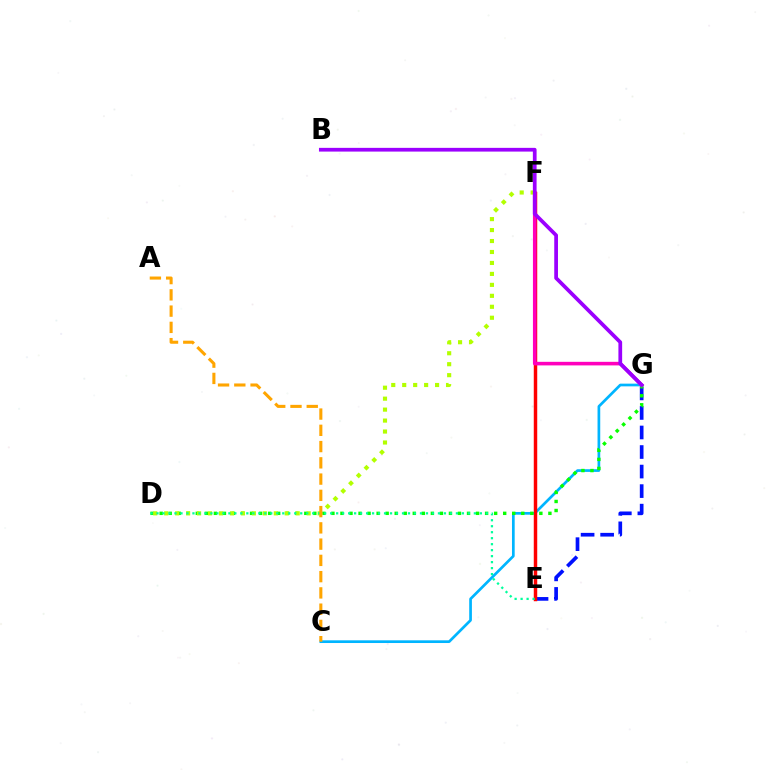{('E', 'G'): [{'color': '#0010ff', 'line_style': 'dashed', 'thickness': 2.65}], ('C', 'G'): [{'color': '#00b5ff', 'line_style': 'solid', 'thickness': 1.94}], ('E', 'F'): [{'color': '#ff0000', 'line_style': 'solid', 'thickness': 2.49}], ('F', 'G'): [{'color': '#ff00bd', 'line_style': 'solid', 'thickness': 2.57}], ('D', 'G'): [{'color': '#08ff00', 'line_style': 'dotted', 'thickness': 2.46}], ('D', 'F'): [{'color': '#b3ff00', 'line_style': 'dotted', 'thickness': 2.98}], ('D', 'E'): [{'color': '#00ff9d', 'line_style': 'dotted', 'thickness': 1.63}], ('B', 'G'): [{'color': '#9b00ff', 'line_style': 'solid', 'thickness': 2.69}], ('A', 'C'): [{'color': '#ffa500', 'line_style': 'dashed', 'thickness': 2.21}]}